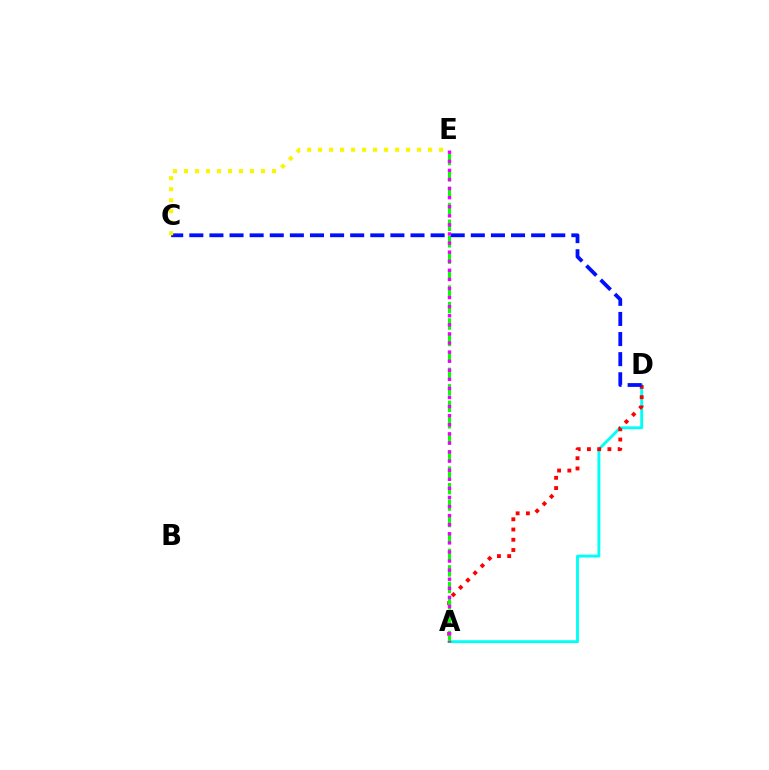{('A', 'D'): [{'color': '#00fff6', 'line_style': 'solid', 'thickness': 2.08}, {'color': '#ff0000', 'line_style': 'dotted', 'thickness': 2.78}], ('A', 'E'): [{'color': '#08ff00', 'line_style': 'dashed', 'thickness': 2.24}, {'color': '#ee00ff', 'line_style': 'dotted', 'thickness': 2.47}], ('C', 'D'): [{'color': '#0010ff', 'line_style': 'dashed', 'thickness': 2.73}], ('C', 'E'): [{'color': '#fcf500', 'line_style': 'dotted', 'thickness': 2.99}]}